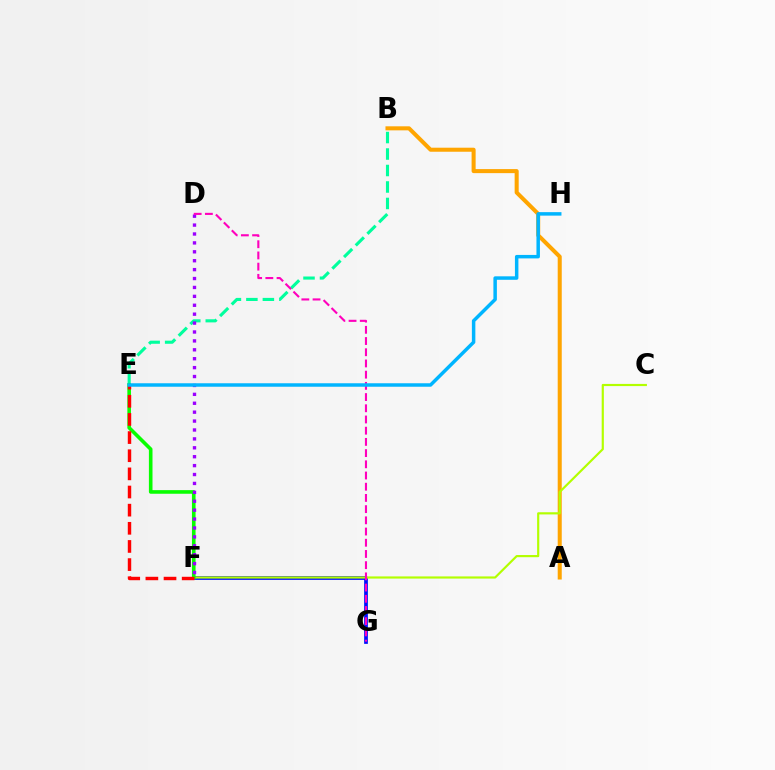{('F', 'G'): [{'color': '#0010ff', 'line_style': 'solid', 'thickness': 2.69}], ('A', 'B'): [{'color': '#ffa500', 'line_style': 'solid', 'thickness': 2.91}], ('B', 'E'): [{'color': '#00ff9d', 'line_style': 'dashed', 'thickness': 2.24}], ('C', 'F'): [{'color': '#b3ff00', 'line_style': 'solid', 'thickness': 1.56}], ('E', 'F'): [{'color': '#08ff00', 'line_style': 'solid', 'thickness': 2.6}, {'color': '#ff0000', 'line_style': 'dashed', 'thickness': 2.46}], ('D', 'F'): [{'color': '#9b00ff', 'line_style': 'dotted', 'thickness': 2.42}], ('D', 'G'): [{'color': '#ff00bd', 'line_style': 'dashed', 'thickness': 1.52}], ('E', 'H'): [{'color': '#00b5ff', 'line_style': 'solid', 'thickness': 2.5}]}